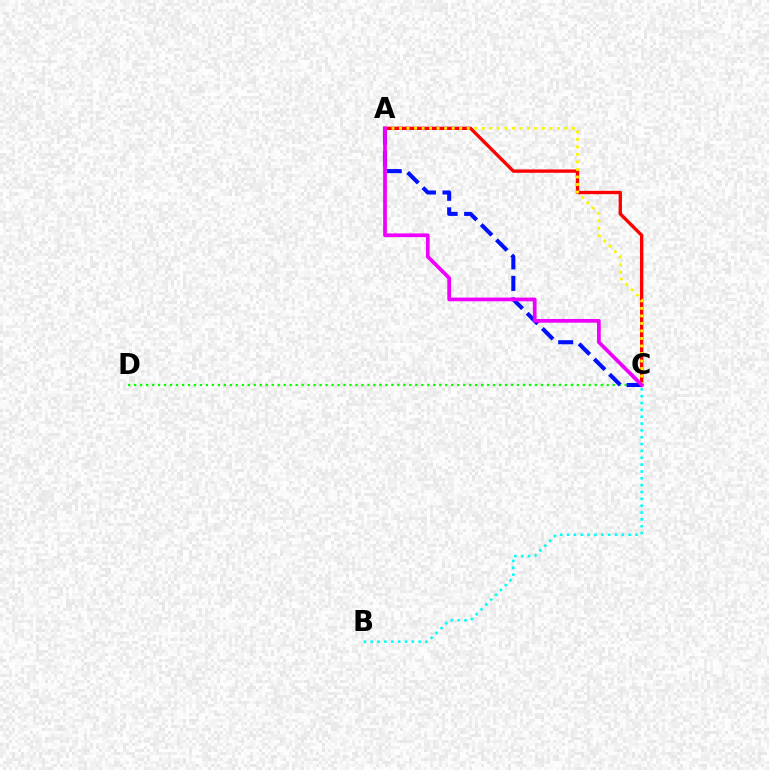{('A', 'C'): [{'color': '#ff0000', 'line_style': 'solid', 'thickness': 2.4}, {'color': '#0010ff', 'line_style': 'dashed', 'thickness': 2.93}, {'color': '#fcf500', 'line_style': 'dotted', 'thickness': 2.04}, {'color': '#ee00ff', 'line_style': 'solid', 'thickness': 2.68}], ('C', 'D'): [{'color': '#08ff00', 'line_style': 'dotted', 'thickness': 1.63}], ('B', 'C'): [{'color': '#00fff6', 'line_style': 'dotted', 'thickness': 1.86}]}